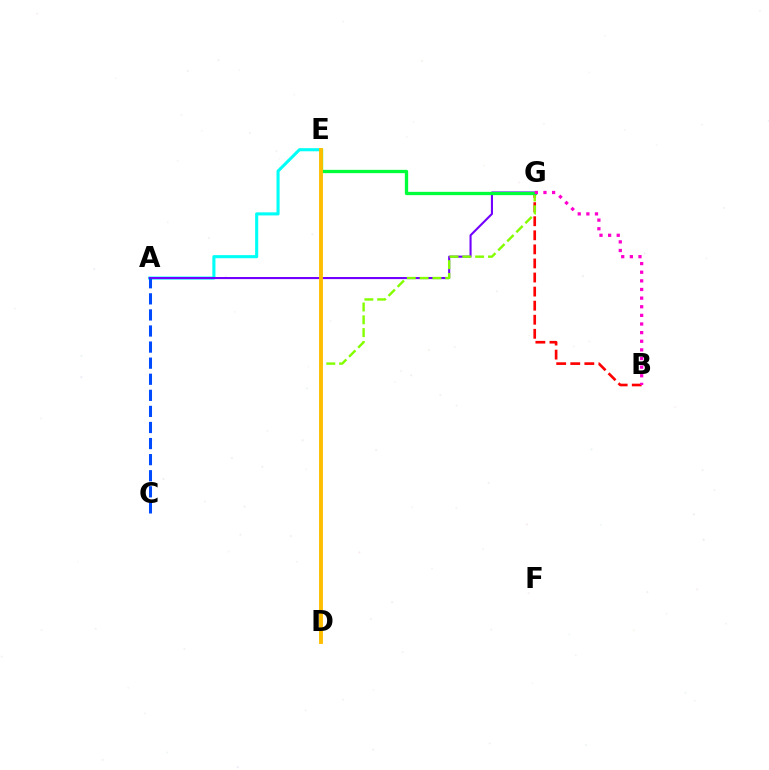{('A', 'E'): [{'color': '#00fff6', 'line_style': 'solid', 'thickness': 2.22}], ('B', 'G'): [{'color': '#ff0000', 'line_style': 'dashed', 'thickness': 1.91}, {'color': '#ff00cf', 'line_style': 'dotted', 'thickness': 2.34}], ('A', 'G'): [{'color': '#7200ff', 'line_style': 'solid', 'thickness': 1.51}], ('D', 'G'): [{'color': '#84ff00', 'line_style': 'dashed', 'thickness': 1.74}], ('E', 'G'): [{'color': '#00ff39', 'line_style': 'solid', 'thickness': 2.38}], ('A', 'C'): [{'color': '#004bff', 'line_style': 'dashed', 'thickness': 2.18}], ('D', 'E'): [{'color': '#ffbd00', 'line_style': 'solid', 'thickness': 2.79}]}